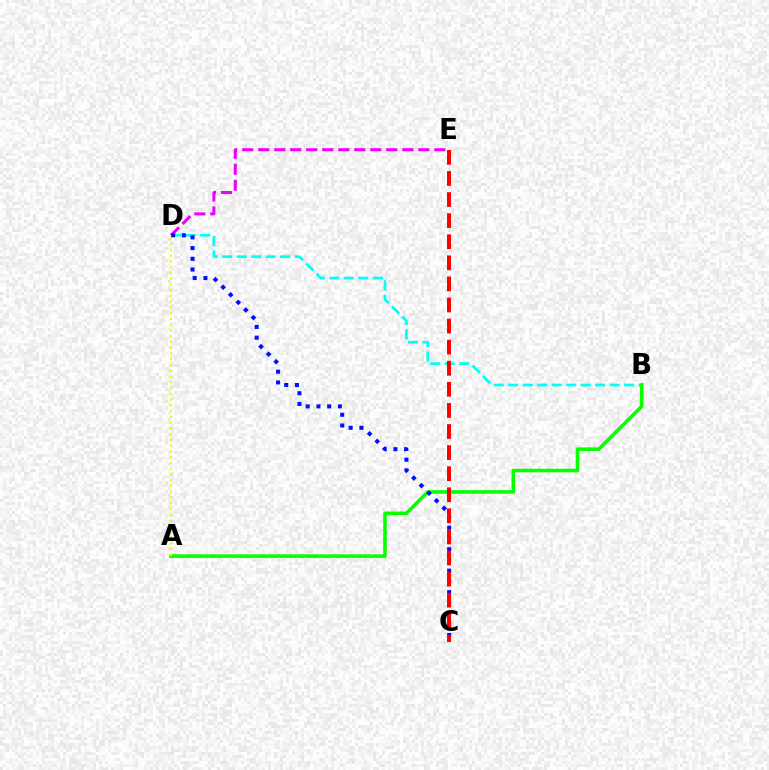{('B', 'D'): [{'color': '#00fff6', 'line_style': 'dashed', 'thickness': 1.97}], ('A', 'B'): [{'color': '#08ff00', 'line_style': 'solid', 'thickness': 2.58}], ('D', 'E'): [{'color': '#ee00ff', 'line_style': 'dashed', 'thickness': 2.17}], ('C', 'D'): [{'color': '#0010ff', 'line_style': 'dotted', 'thickness': 2.91}], ('C', 'E'): [{'color': '#ff0000', 'line_style': 'dashed', 'thickness': 2.86}], ('A', 'D'): [{'color': '#fcf500', 'line_style': 'dotted', 'thickness': 1.56}]}